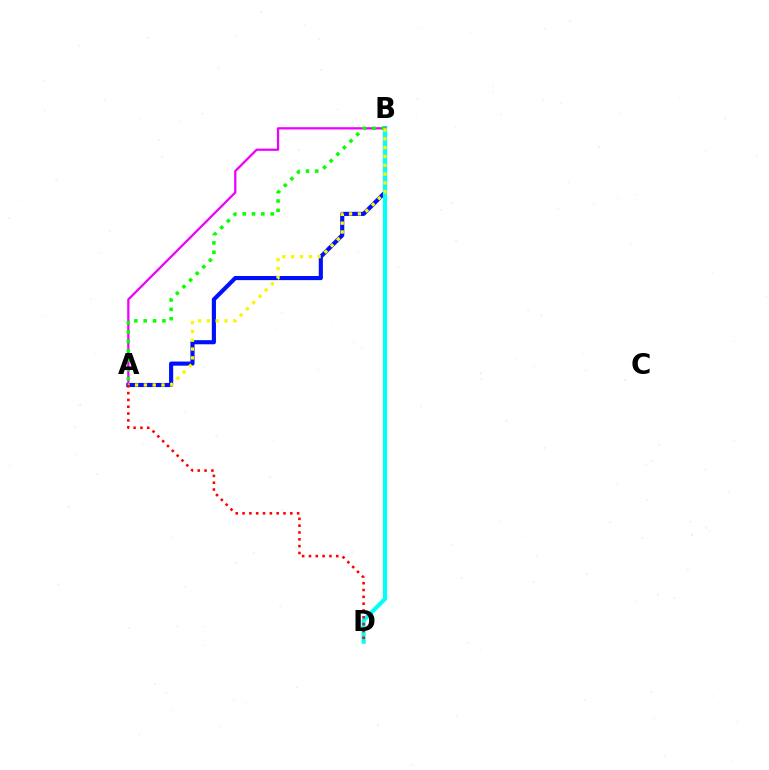{('A', 'B'): [{'color': '#0010ff', 'line_style': 'solid', 'thickness': 2.97}, {'color': '#ee00ff', 'line_style': 'solid', 'thickness': 1.63}, {'color': '#08ff00', 'line_style': 'dotted', 'thickness': 2.54}, {'color': '#fcf500', 'line_style': 'dotted', 'thickness': 2.4}], ('B', 'D'): [{'color': '#00fff6', 'line_style': 'solid', 'thickness': 2.98}], ('A', 'D'): [{'color': '#ff0000', 'line_style': 'dotted', 'thickness': 1.85}]}